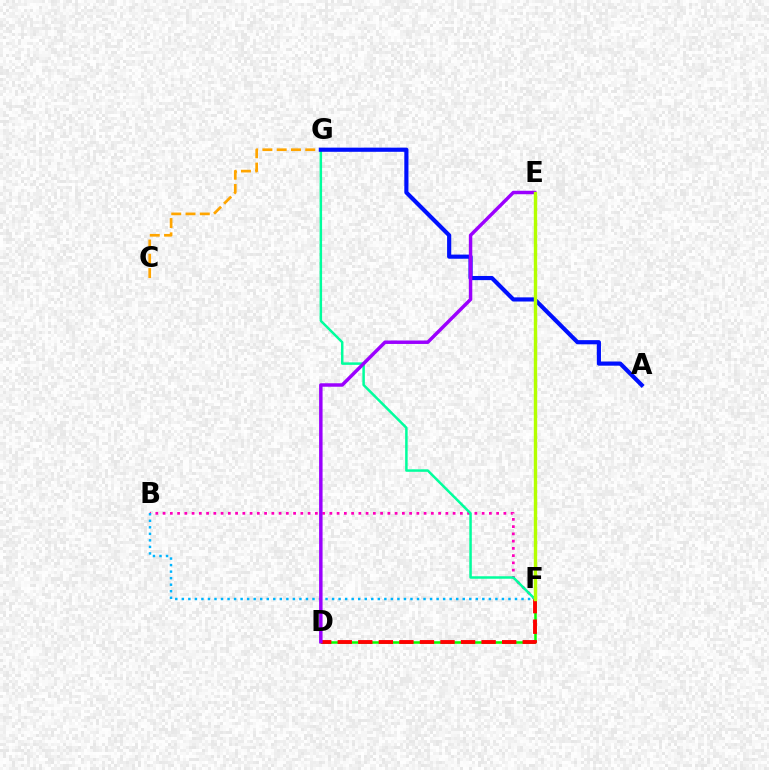{('B', 'F'): [{'color': '#ff00bd', 'line_style': 'dotted', 'thickness': 1.97}, {'color': '#00b5ff', 'line_style': 'dotted', 'thickness': 1.77}], ('D', 'F'): [{'color': '#08ff00', 'line_style': 'solid', 'thickness': 1.83}, {'color': '#ff0000', 'line_style': 'dashed', 'thickness': 2.79}], ('F', 'G'): [{'color': '#00ff9d', 'line_style': 'solid', 'thickness': 1.8}], ('C', 'G'): [{'color': '#ffa500', 'line_style': 'dashed', 'thickness': 1.94}], ('A', 'G'): [{'color': '#0010ff', 'line_style': 'solid', 'thickness': 2.99}], ('D', 'E'): [{'color': '#9b00ff', 'line_style': 'solid', 'thickness': 2.49}], ('E', 'F'): [{'color': '#b3ff00', 'line_style': 'solid', 'thickness': 2.43}]}